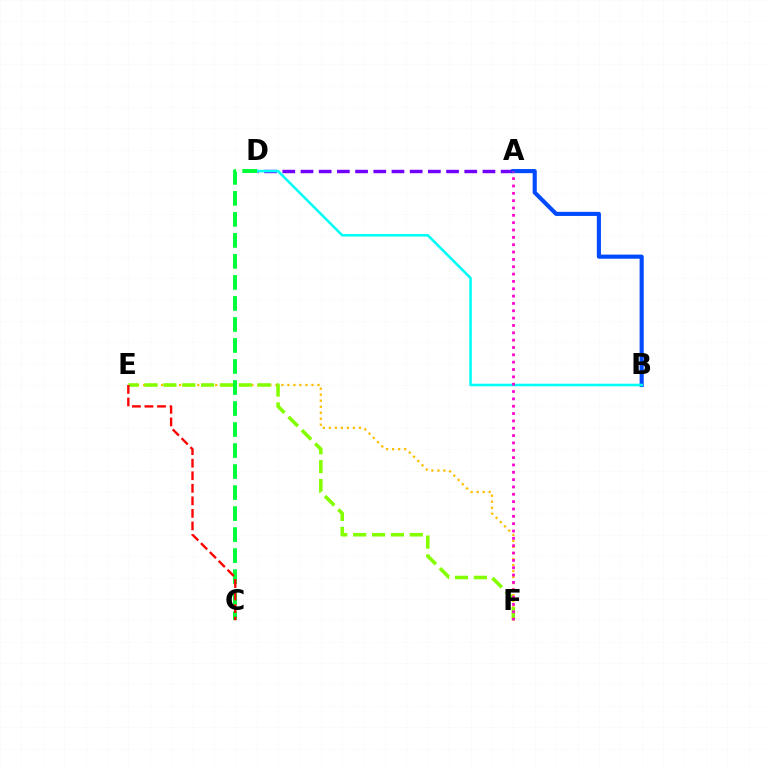{('A', 'D'): [{'color': '#7200ff', 'line_style': 'dashed', 'thickness': 2.47}], ('A', 'B'): [{'color': '#004bff', 'line_style': 'solid', 'thickness': 2.96}], ('E', 'F'): [{'color': '#ffbd00', 'line_style': 'dotted', 'thickness': 1.63}, {'color': '#84ff00', 'line_style': 'dashed', 'thickness': 2.56}], ('B', 'D'): [{'color': '#00fff6', 'line_style': 'solid', 'thickness': 1.85}], ('A', 'F'): [{'color': '#ff00cf', 'line_style': 'dotted', 'thickness': 1.99}], ('C', 'D'): [{'color': '#00ff39', 'line_style': 'dashed', 'thickness': 2.85}], ('C', 'E'): [{'color': '#ff0000', 'line_style': 'dashed', 'thickness': 1.7}]}